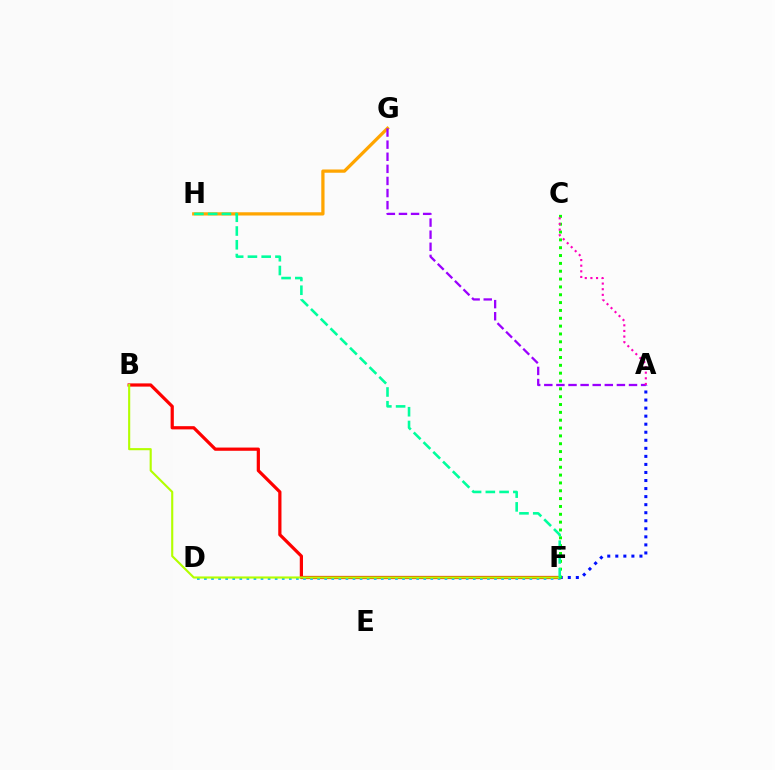{('G', 'H'): [{'color': '#ffa500', 'line_style': 'solid', 'thickness': 2.34}], ('B', 'F'): [{'color': '#ff0000', 'line_style': 'solid', 'thickness': 2.32}, {'color': '#b3ff00', 'line_style': 'solid', 'thickness': 1.53}], ('A', 'F'): [{'color': '#0010ff', 'line_style': 'dotted', 'thickness': 2.19}], ('D', 'F'): [{'color': '#00b5ff', 'line_style': 'dotted', 'thickness': 1.92}], ('A', 'G'): [{'color': '#9b00ff', 'line_style': 'dashed', 'thickness': 1.64}], ('C', 'F'): [{'color': '#08ff00', 'line_style': 'dotted', 'thickness': 2.13}], ('A', 'C'): [{'color': '#ff00bd', 'line_style': 'dotted', 'thickness': 1.53}], ('F', 'H'): [{'color': '#00ff9d', 'line_style': 'dashed', 'thickness': 1.87}]}